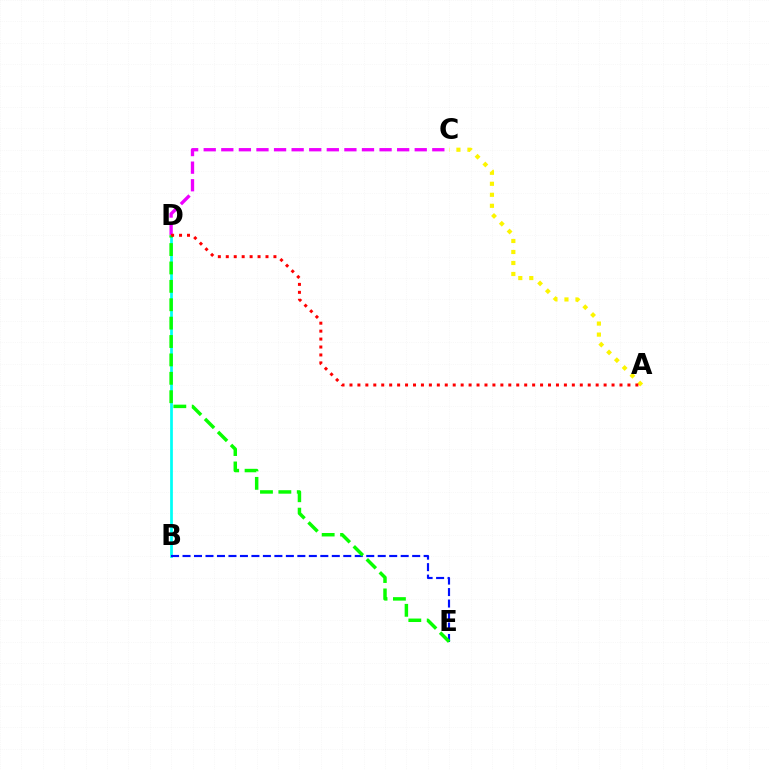{('B', 'D'): [{'color': '#00fff6', 'line_style': 'solid', 'thickness': 1.97}], ('A', 'C'): [{'color': '#fcf500', 'line_style': 'dotted', 'thickness': 2.99}], ('C', 'D'): [{'color': '#ee00ff', 'line_style': 'dashed', 'thickness': 2.39}], ('B', 'E'): [{'color': '#0010ff', 'line_style': 'dashed', 'thickness': 1.56}], ('D', 'E'): [{'color': '#08ff00', 'line_style': 'dashed', 'thickness': 2.5}], ('A', 'D'): [{'color': '#ff0000', 'line_style': 'dotted', 'thickness': 2.16}]}